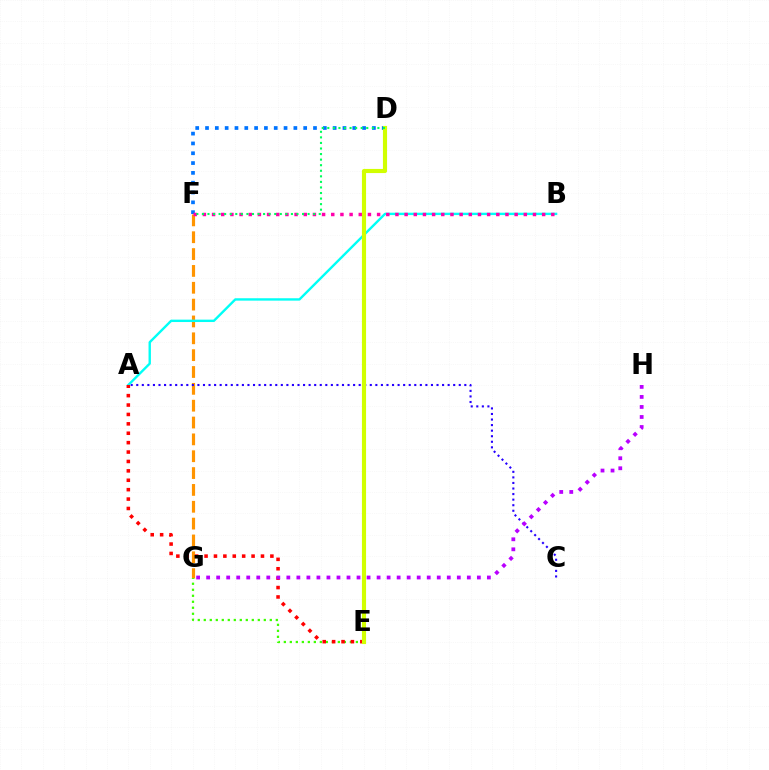{('F', 'G'): [{'color': '#ff9400', 'line_style': 'dashed', 'thickness': 2.29}], ('E', 'G'): [{'color': '#3dff00', 'line_style': 'dotted', 'thickness': 1.63}], ('A', 'C'): [{'color': '#2500ff', 'line_style': 'dotted', 'thickness': 1.51}], ('A', 'B'): [{'color': '#00fff6', 'line_style': 'solid', 'thickness': 1.72}], ('A', 'E'): [{'color': '#ff0000', 'line_style': 'dotted', 'thickness': 2.55}], ('D', 'F'): [{'color': '#0074ff', 'line_style': 'dotted', 'thickness': 2.67}, {'color': '#00ff5c', 'line_style': 'dotted', 'thickness': 1.51}], ('B', 'F'): [{'color': '#ff00ac', 'line_style': 'dotted', 'thickness': 2.49}], ('G', 'H'): [{'color': '#b900ff', 'line_style': 'dotted', 'thickness': 2.72}], ('D', 'E'): [{'color': '#d1ff00', 'line_style': 'solid', 'thickness': 2.98}]}